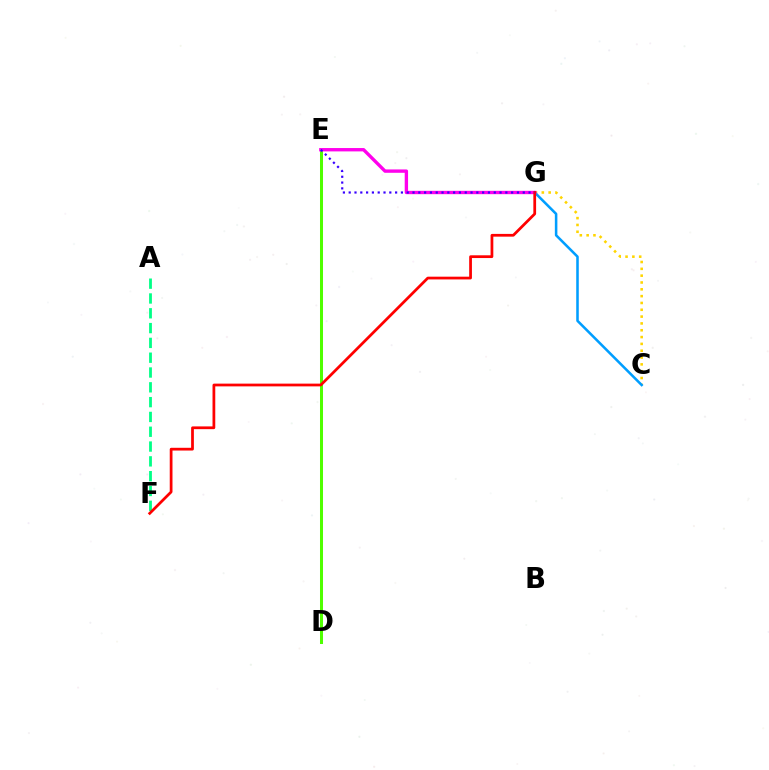{('D', 'E'): [{'color': '#4fff00', 'line_style': 'solid', 'thickness': 2.17}], ('C', 'G'): [{'color': '#ffd500', 'line_style': 'dotted', 'thickness': 1.85}, {'color': '#009eff', 'line_style': 'solid', 'thickness': 1.83}], ('E', 'G'): [{'color': '#ff00ed', 'line_style': 'solid', 'thickness': 2.42}, {'color': '#3700ff', 'line_style': 'dotted', 'thickness': 1.58}], ('A', 'F'): [{'color': '#00ff86', 'line_style': 'dashed', 'thickness': 2.01}], ('F', 'G'): [{'color': '#ff0000', 'line_style': 'solid', 'thickness': 1.98}]}